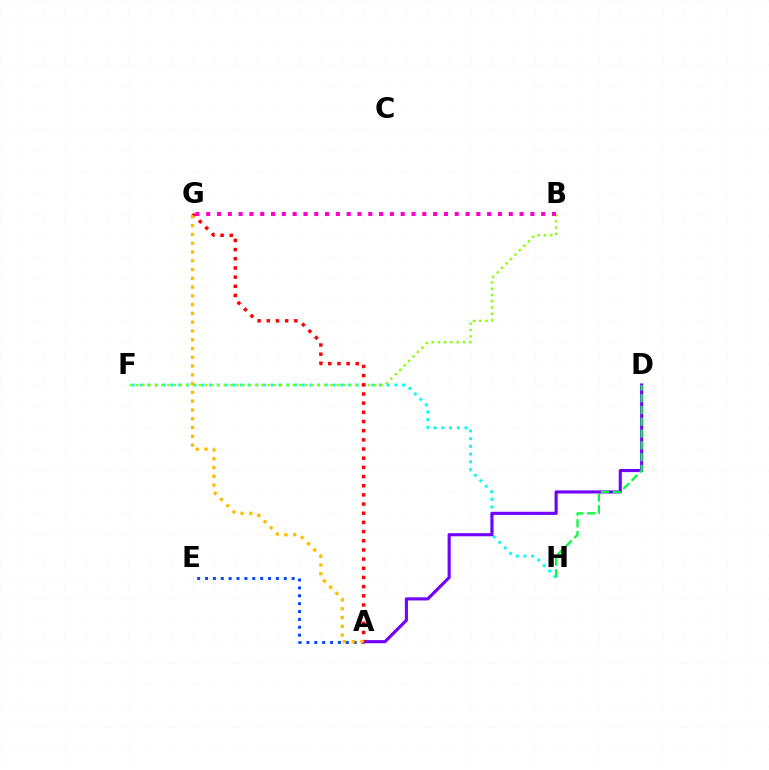{('F', 'H'): [{'color': '#00fff6', 'line_style': 'dotted', 'thickness': 2.1}], ('A', 'E'): [{'color': '#004bff', 'line_style': 'dotted', 'thickness': 2.14}], ('B', 'F'): [{'color': '#84ff00', 'line_style': 'dotted', 'thickness': 1.7}], ('A', 'D'): [{'color': '#7200ff', 'line_style': 'solid', 'thickness': 2.24}], ('B', 'G'): [{'color': '#ff00cf', 'line_style': 'dotted', 'thickness': 2.94}], ('D', 'H'): [{'color': '#00ff39', 'line_style': 'dashed', 'thickness': 1.6}], ('A', 'G'): [{'color': '#ff0000', 'line_style': 'dotted', 'thickness': 2.49}, {'color': '#ffbd00', 'line_style': 'dotted', 'thickness': 2.38}]}